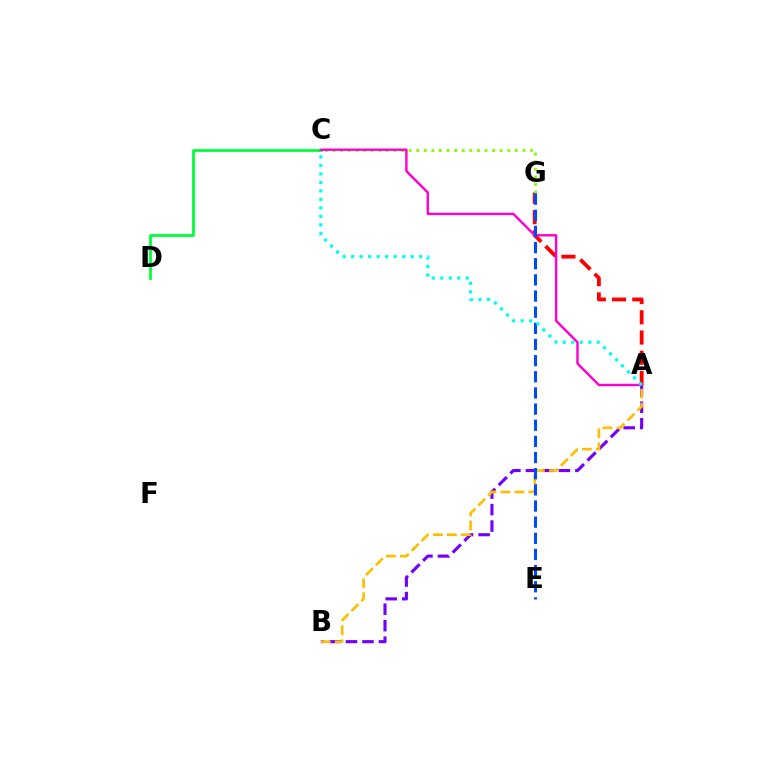{('C', 'D'): [{'color': '#00ff39', 'line_style': 'solid', 'thickness': 2.01}], ('A', 'G'): [{'color': '#ff0000', 'line_style': 'dashed', 'thickness': 2.75}], ('C', 'G'): [{'color': '#84ff00', 'line_style': 'dotted', 'thickness': 2.06}], ('A', 'B'): [{'color': '#7200ff', 'line_style': 'dashed', 'thickness': 2.24}, {'color': '#ffbd00', 'line_style': 'dashed', 'thickness': 1.9}], ('A', 'C'): [{'color': '#ff00cf', 'line_style': 'solid', 'thickness': 1.74}, {'color': '#00fff6', 'line_style': 'dotted', 'thickness': 2.31}], ('E', 'G'): [{'color': '#004bff', 'line_style': 'dashed', 'thickness': 2.19}]}